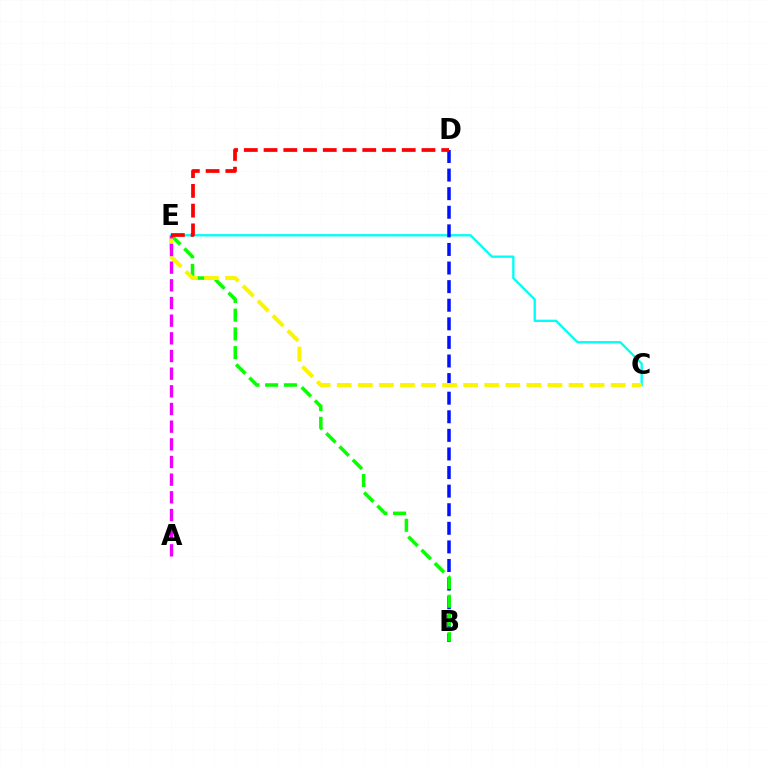{('C', 'E'): [{'color': '#00fff6', 'line_style': 'solid', 'thickness': 1.68}, {'color': '#fcf500', 'line_style': 'dashed', 'thickness': 2.86}], ('B', 'D'): [{'color': '#0010ff', 'line_style': 'dashed', 'thickness': 2.53}], ('B', 'E'): [{'color': '#08ff00', 'line_style': 'dashed', 'thickness': 2.55}], ('A', 'E'): [{'color': '#ee00ff', 'line_style': 'dashed', 'thickness': 2.4}], ('D', 'E'): [{'color': '#ff0000', 'line_style': 'dashed', 'thickness': 2.68}]}